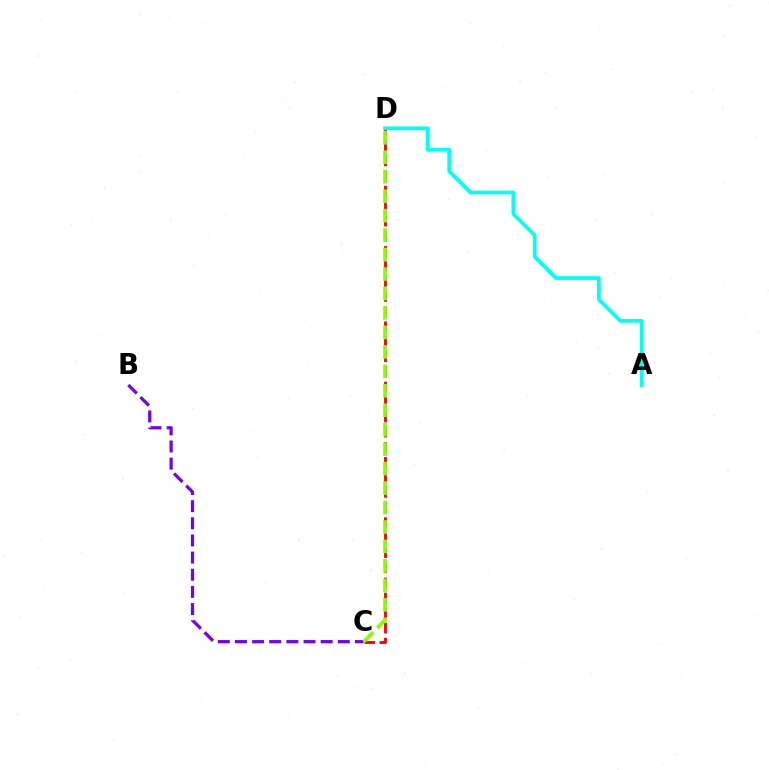{('C', 'D'): [{'color': '#ff0000', 'line_style': 'dashed', 'thickness': 2.05}, {'color': '#84ff00', 'line_style': 'dashed', 'thickness': 2.64}], ('B', 'C'): [{'color': '#7200ff', 'line_style': 'dashed', 'thickness': 2.33}], ('A', 'D'): [{'color': '#00fff6', 'line_style': 'solid', 'thickness': 2.69}]}